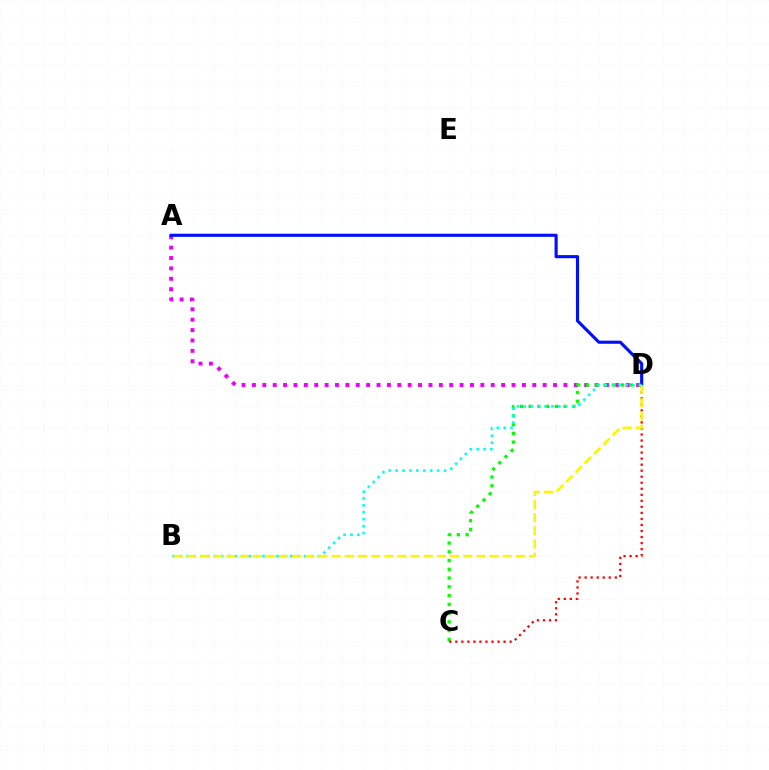{('A', 'D'): [{'color': '#ee00ff', 'line_style': 'dotted', 'thickness': 2.82}, {'color': '#0010ff', 'line_style': 'solid', 'thickness': 2.25}], ('C', 'D'): [{'color': '#08ff00', 'line_style': 'dotted', 'thickness': 2.38}, {'color': '#ff0000', 'line_style': 'dotted', 'thickness': 1.64}], ('B', 'D'): [{'color': '#00fff6', 'line_style': 'dotted', 'thickness': 1.88}, {'color': '#fcf500', 'line_style': 'dashed', 'thickness': 1.79}]}